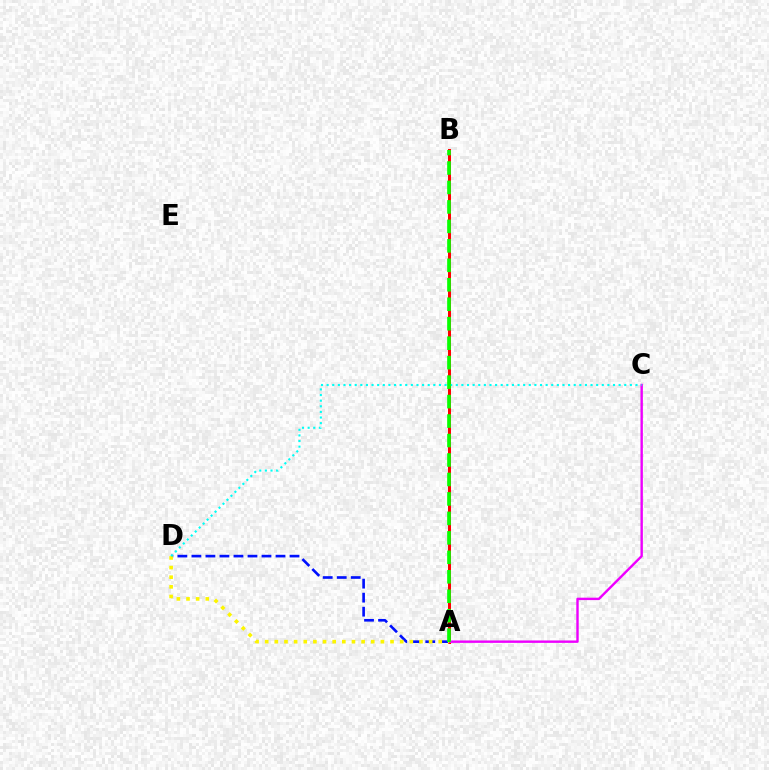{('A', 'B'): [{'color': '#ff0000', 'line_style': 'solid', 'thickness': 2.16}, {'color': '#08ff00', 'line_style': 'dashed', 'thickness': 2.64}], ('A', 'C'): [{'color': '#ee00ff', 'line_style': 'solid', 'thickness': 1.74}], ('A', 'D'): [{'color': '#0010ff', 'line_style': 'dashed', 'thickness': 1.9}, {'color': '#fcf500', 'line_style': 'dotted', 'thickness': 2.62}], ('C', 'D'): [{'color': '#00fff6', 'line_style': 'dotted', 'thickness': 1.53}]}